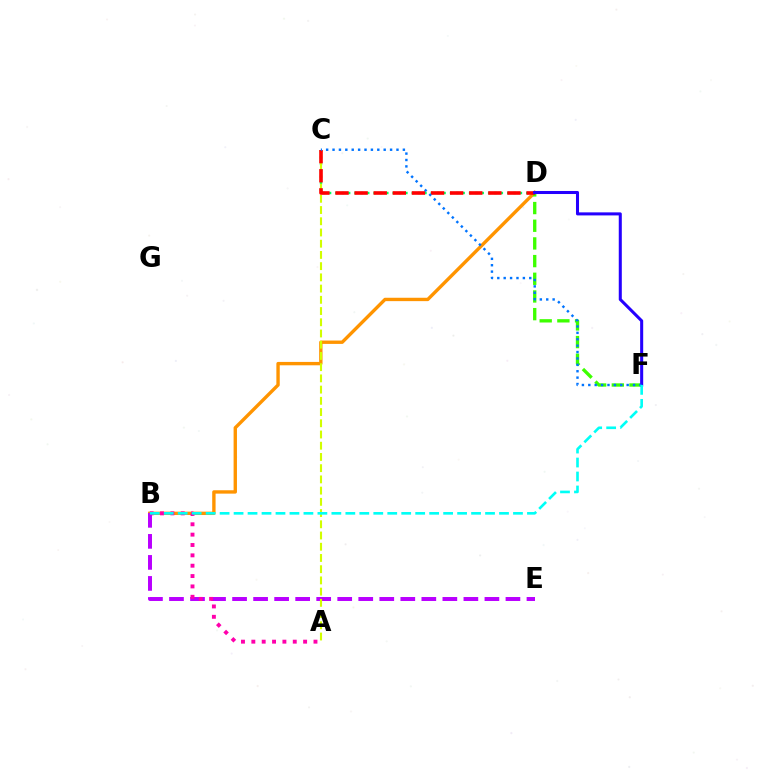{('B', 'D'): [{'color': '#ff9400', 'line_style': 'solid', 'thickness': 2.43}], ('D', 'F'): [{'color': '#3dff00', 'line_style': 'dashed', 'thickness': 2.4}, {'color': '#2500ff', 'line_style': 'solid', 'thickness': 2.19}], ('B', 'E'): [{'color': '#b900ff', 'line_style': 'dashed', 'thickness': 2.86}], ('C', 'D'): [{'color': '#00ff5c', 'line_style': 'dotted', 'thickness': 1.73}, {'color': '#ff0000', 'line_style': 'dashed', 'thickness': 2.6}], ('A', 'B'): [{'color': '#ff00ac', 'line_style': 'dotted', 'thickness': 2.81}], ('A', 'C'): [{'color': '#d1ff00', 'line_style': 'dashed', 'thickness': 1.52}], ('C', 'F'): [{'color': '#0074ff', 'line_style': 'dotted', 'thickness': 1.74}], ('B', 'F'): [{'color': '#00fff6', 'line_style': 'dashed', 'thickness': 1.9}]}